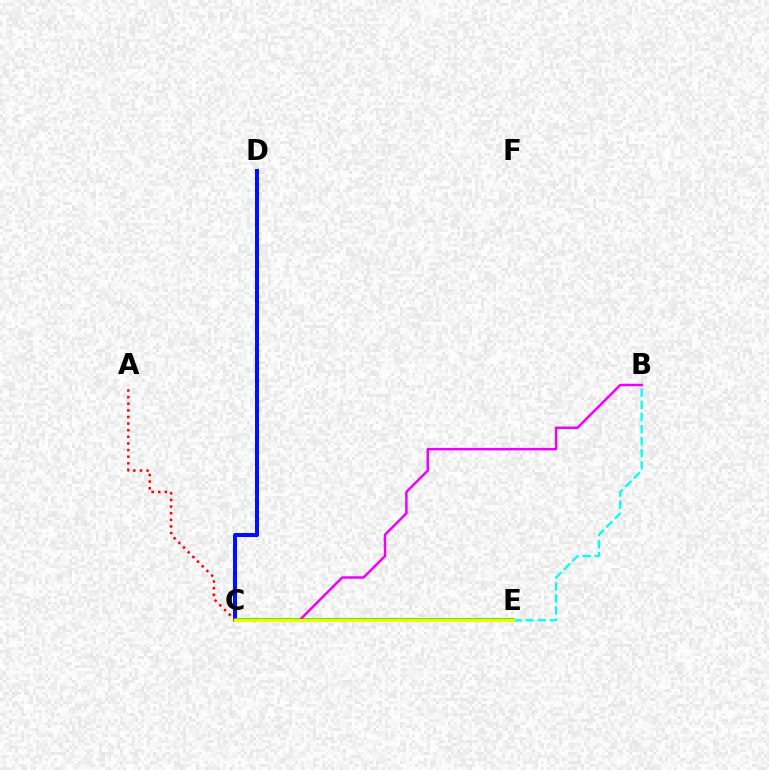{('C', 'D'): [{'color': '#0010ff', 'line_style': 'solid', 'thickness': 2.9}], ('C', 'E'): [{'color': '#08ff00', 'line_style': 'solid', 'thickness': 2.68}, {'color': '#fcf500', 'line_style': 'solid', 'thickness': 2.26}], ('B', 'C'): [{'color': '#ee00ff', 'line_style': 'solid', 'thickness': 1.78}], ('B', 'E'): [{'color': '#00fff6', 'line_style': 'dashed', 'thickness': 1.64}], ('A', 'C'): [{'color': '#ff0000', 'line_style': 'dotted', 'thickness': 1.8}]}